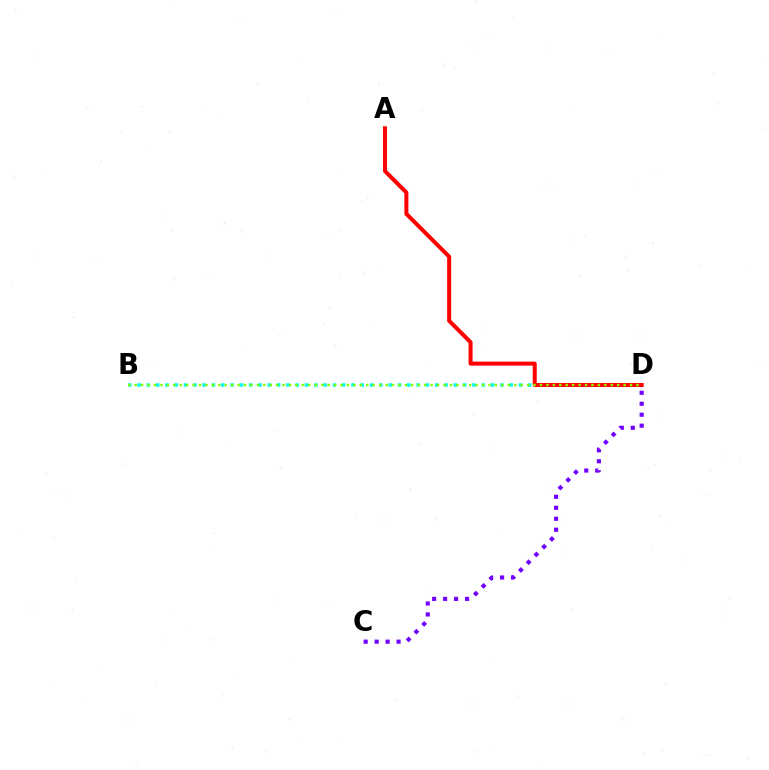{('B', 'D'): [{'color': '#00fff6', 'line_style': 'dotted', 'thickness': 2.53}, {'color': '#84ff00', 'line_style': 'dotted', 'thickness': 1.75}], ('C', 'D'): [{'color': '#7200ff', 'line_style': 'dotted', 'thickness': 2.98}], ('A', 'D'): [{'color': '#ff0000', 'line_style': 'solid', 'thickness': 2.89}]}